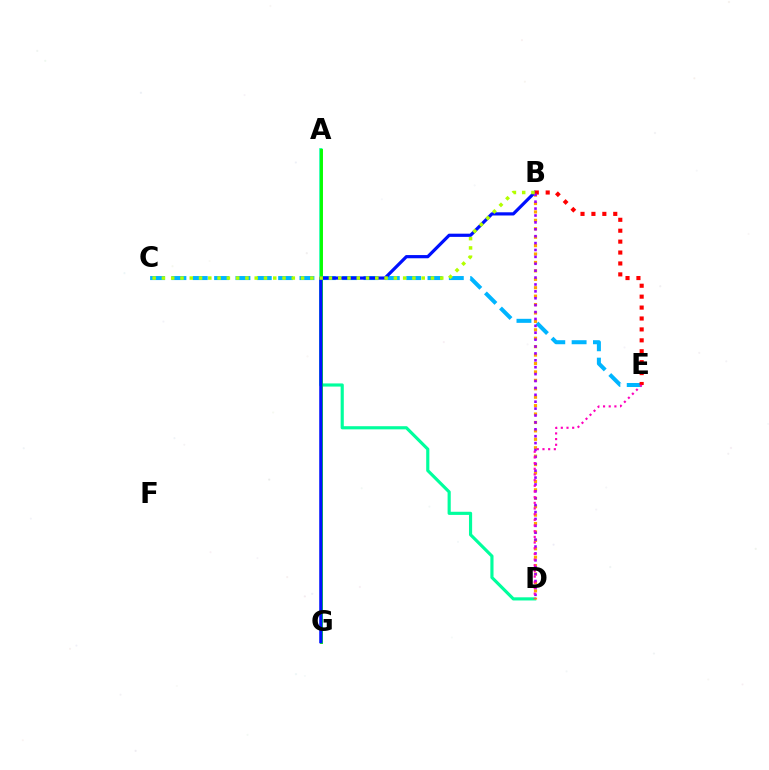{('C', 'E'): [{'color': '#00b5ff', 'line_style': 'dashed', 'thickness': 2.9}], ('A', 'D'): [{'color': '#00ff9d', 'line_style': 'solid', 'thickness': 2.27}], ('A', 'G'): [{'color': '#08ff00', 'line_style': 'solid', 'thickness': 2.09}], ('B', 'G'): [{'color': '#0010ff', 'line_style': 'solid', 'thickness': 2.31}], ('B', 'D'): [{'color': '#ffa500', 'line_style': 'dotted', 'thickness': 2.29}, {'color': '#9b00ff', 'line_style': 'dotted', 'thickness': 1.87}], ('B', 'E'): [{'color': '#ff0000', 'line_style': 'dotted', 'thickness': 2.97}], ('D', 'E'): [{'color': '#ff00bd', 'line_style': 'dotted', 'thickness': 1.54}], ('B', 'C'): [{'color': '#b3ff00', 'line_style': 'dotted', 'thickness': 2.52}]}